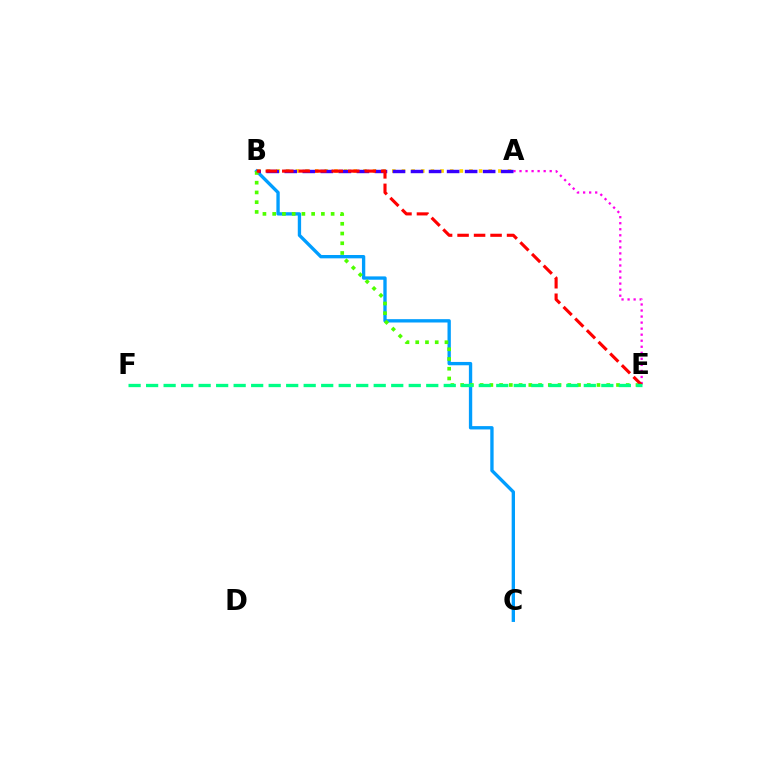{('A', 'B'): [{'color': '#ffd500', 'line_style': 'dotted', 'thickness': 2.62}, {'color': '#3700ff', 'line_style': 'dashed', 'thickness': 2.45}], ('B', 'C'): [{'color': '#009eff', 'line_style': 'solid', 'thickness': 2.4}], ('A', 'E'): [{'color': '#ff00ed', 'line_style': 'dotted', 'thickness': 1.64}], ('B', 'E'): [{'color': '#4fff00', 'line_style': 'dotted', 'thickness': 2.65}, {'color': '#ff0000', 'line_style': 'dashed', 'thickness': 2.24}], ('E', 'F'): [{'color': '#00ff86', 'line_style': 'dashed', 'thickness': 2.38}]}